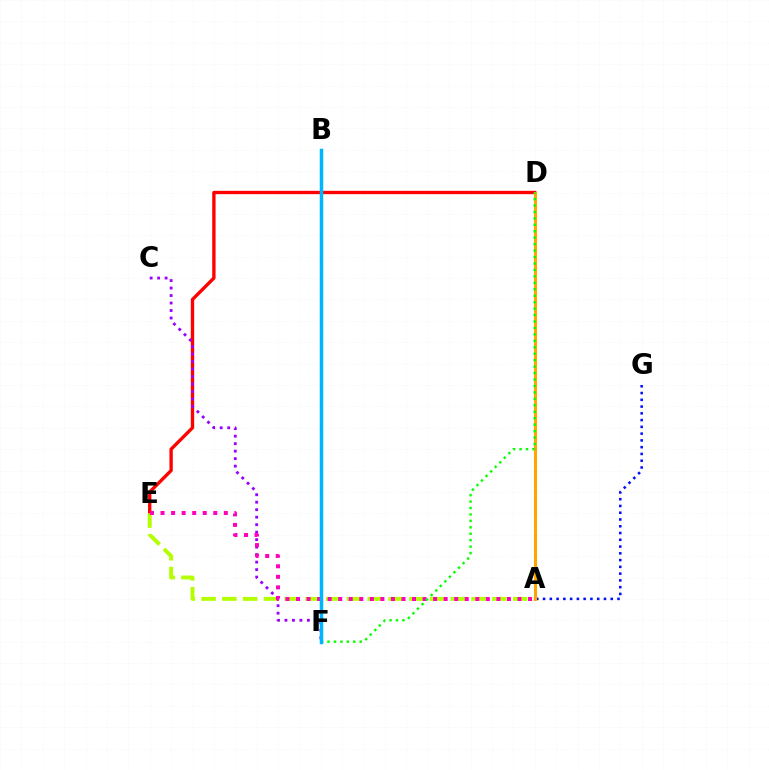{('D', 'E'): [{'color': '#ff0000', 'line_style': 'solid', 'thickness': 2.41}], ('A', 'E'): [{'color': '#b3ff00', 'line_style': 'dashed', 'thickness': 2.82}, {'color': '#ff00bd', 'line_style': 'dotted', 'thickness': 2.87}], ('C', 'F'): [{'color': '#9b00ff', 'line_style': 'dotted', 'thickness': 2.03}], ('B', 'F'): [{'color': '#00ff9d', 'line_style': 'dashed', 'thickness': 1.51}, {'color': '#00b5ff', 'line_style': 'solid', 'thickness': 2.5}], ('A', 'G'): [{'color': '#0010ff', 'line_style': 'dotted', 'thickness': 1.84}], ('A', 'D'): [{'color': '#ffa500', 'line_style': 'solid', 'thickness': 2.21}], ('D', 'F'): [{'color': '#08ff00', 'line_style': 'dotted', 'thickness': 1.75}]}